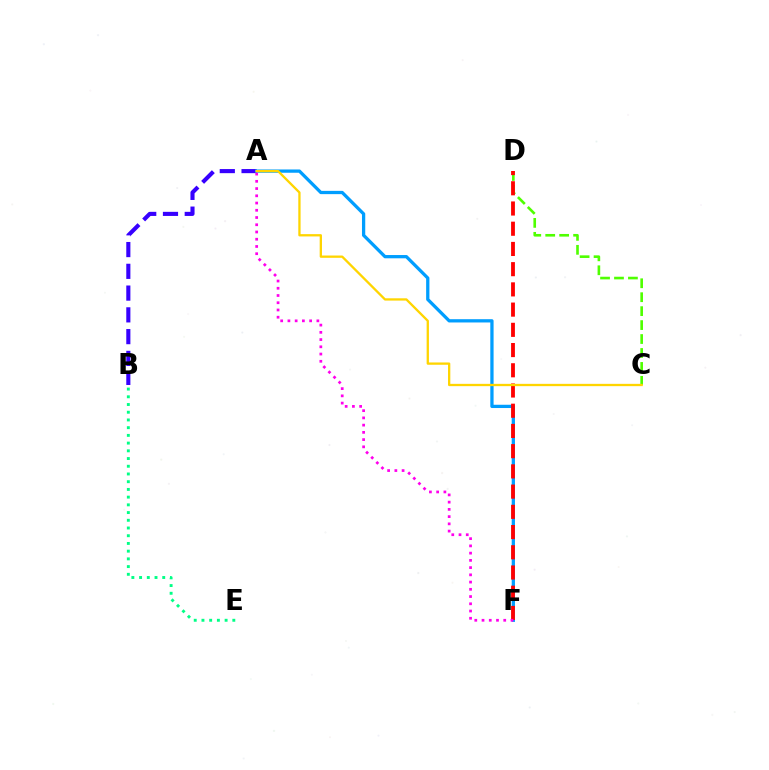{('A', 'B'): [{'color': '#3700ff', 'line_style': 'dashed', 'thickness': 2.96}], ('C', 'D'): [{'color': '#4fff00', 'line_style': 'dashed', 'thickness': 1.89}], ('A', 'F'): [{'color': '#009eff', 'line_style': 'solid', 'thickness': 2.36}, {'color': '#ff00ed', 'line_style': 'dotted', 'thickness': 1.97}], ('D', 'F'): [{'color': '#ff0000', 'line_style': 'dashed', 'thickness': 2.75}], ('A', 'C'): [{'color': '#ffd500', 'line_style': 'solid', 'thickness': 1.66}], ('B', 'E'): [{'color': '#00ff86', 'line_style': 'dotted', 'thickness': 2.1}]}